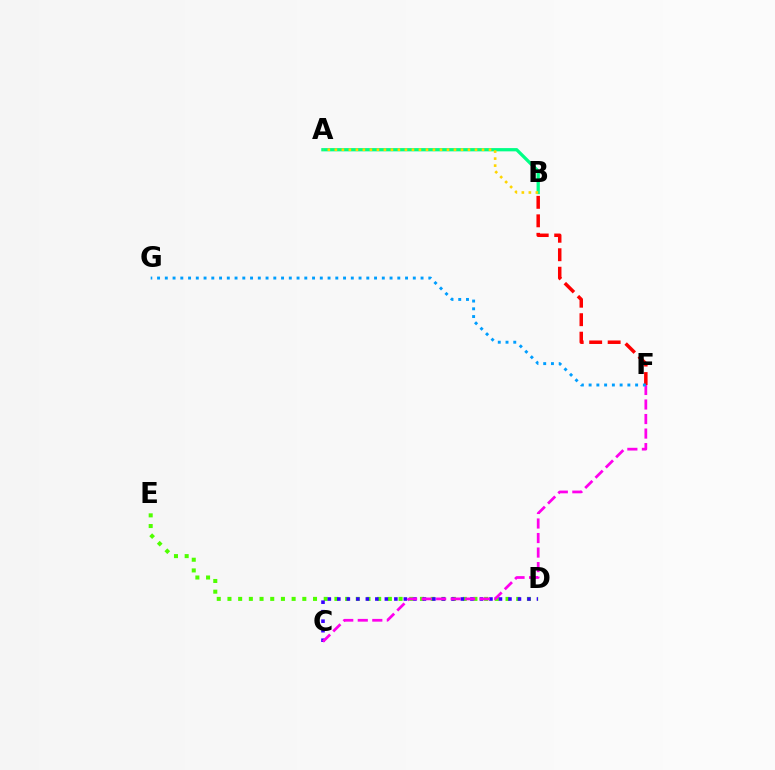{('D', 'E'): [{'color': '#4fff00', 'line_style': 'dotted', 'thickness': 2.91}], ('C', 'D'): [{'color': '#3700ff', 'line_style': 'dotted', 'thickness': 2.58}], ('C', 'F'): [{'color': '#ff00ed', 'line_style': 'dashed', 'thickness': 1.97}], ('B', 'F'): [{'color': '#ff0000', 'line_style': 'dashed', 'thickness': 2.51}], ('A', 'B'): [{'color': '#00ff86', 'line_style': 'solid', 'thickness': 2.35}, {'color': '#ffd500', 'line_style': 'dotted', 'thickness': 1.9}], ('F', 'G'): [{'color': '#009eff', 'line_style': 'dotted', 'thickness': 2.11}]}